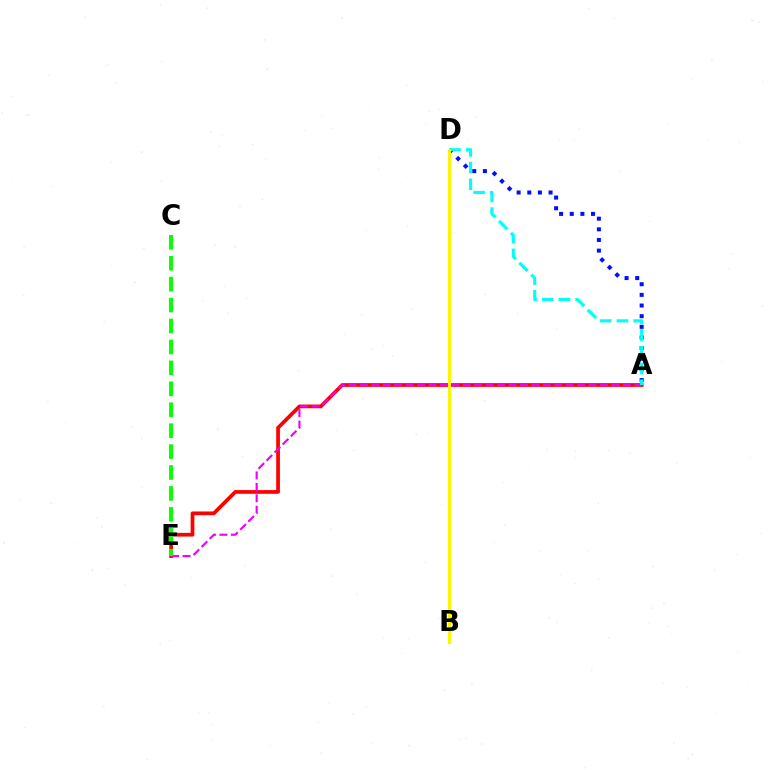{('A', 'E'): [{'color': '#ff0000', 'line_style': 'solid', 'thickness': 2.68}, {'color': '#ee00ff', 'line_style': 'dashed', 'thickness': 1.55}], ('A', 'D'): [{'color': '#0010ff', 'line_style': 'dotted', 'thickness': 2.89}, {'color': '#00fff6', 'line_style': 'dashed', 'thickness': 2.27}], ('C', 'E'): [{'color': '#08ff00', 'line_style': 'dashed', 'thickness': 2.84}], ('B', 'D'): [{'color': '#fcf500', 'line_style': 'solid', 'thickness': 2.14}]}